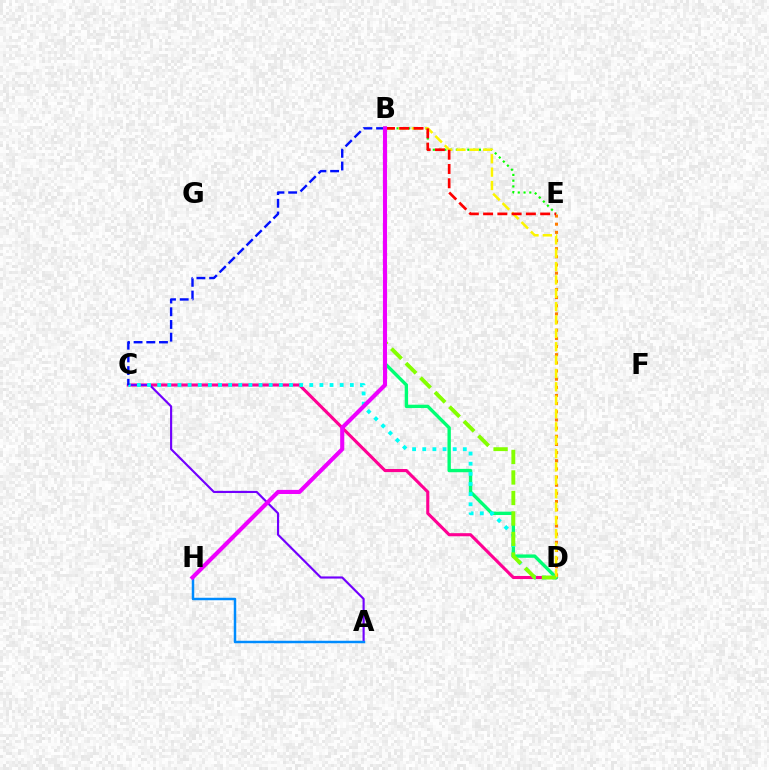{('C', 'D'): [{'color': '#ff0094', 'line_style': 'solid', 'thickness': 2.23}, {'color': '#00fff6', 'line_style': 'dotted', 'thickness': 2.76}], ('A', 'C'): [{'color': '#7200ff', 'line_style': 'solid', 'thickness': 1.55}], ('A', 'H'): [{'color': '#008cff', 'line_style': 'solid', 'thickness': 1.78}], ('B', 'D'): [{'color': '#00ff74', 'line_style': 'solid', 'thickness': 2.42}, {'color': '#fcf500', 'line_style': 'dashed', 'thickness': 1.81}, {'color': '#84ff00', 'line_style': 'dashed', 'thickness': 2.79}], ('B', 'E'): [{'color': '#08ff00', 'line_style': 'dotted', 'thickness': 1.57}, {'color': '#ff0000', 'line_style': 'dashed', 'thickness': 1.94}], ('D', 'E'): [{'color': '#ff7c00', 'line_style': 'dotted', 'thickness': 2.22}], ('B', 'C'): [{'color': '#0010ff', 'line_style': 'dashed', 'thickness': 1.73}], ('B', 'H'): [{'color': '#ee00ff', 'line_style': 'solid', 'thickness': 2.96}]}